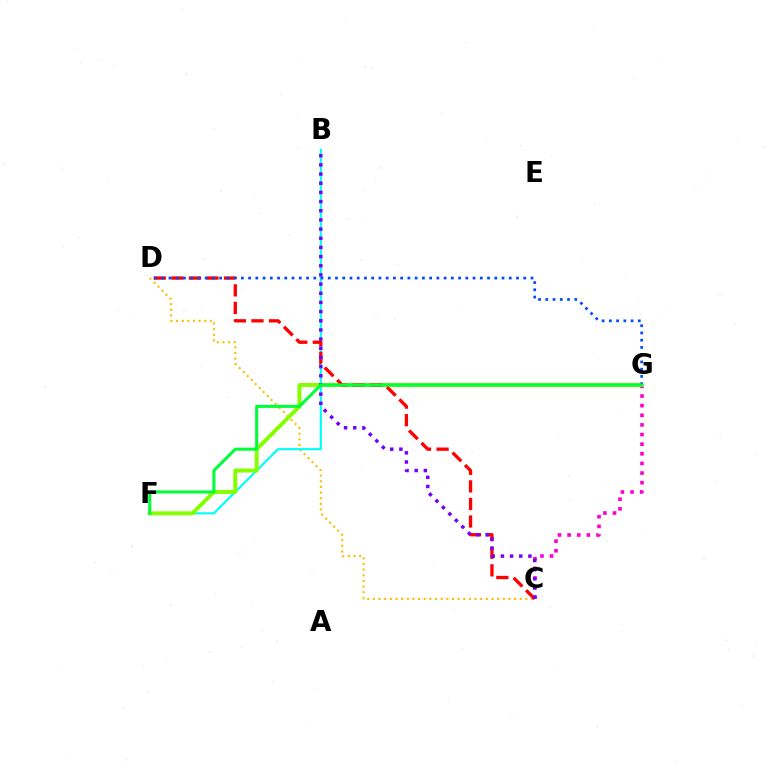{('C', 'D'): [{'color': '#ffbd00', 'line_style': 'dotted', 'thickness': 1.53}, {'color': '#ff0000', 'line_style': 'dashed', 'thickness': 2.38}], ('B', 'F'): [{'color': '#00fff6', 'line_style': 'solid', 'thickness': 1.54}], ('C', 'G'): [{'color': '#ff00cf', 'line_style': 'dotted', 'thickness': 2.62}], ('F', 'G'): [{'color': '#84ff00', 'line_style': 'solid', 'thickness': 2.86}, {'color': '#00ff39', 'line_style': 'solid', 'thickness': 2.19}], ('B', 'C'): [{'color': '#7200ff', 'line_style': 'dotted', 'thickness': 2.49}], ('D', 'G'): [{'color': '#004bff', 'line_style': 'dotted', 'thickness': 1.97}]}